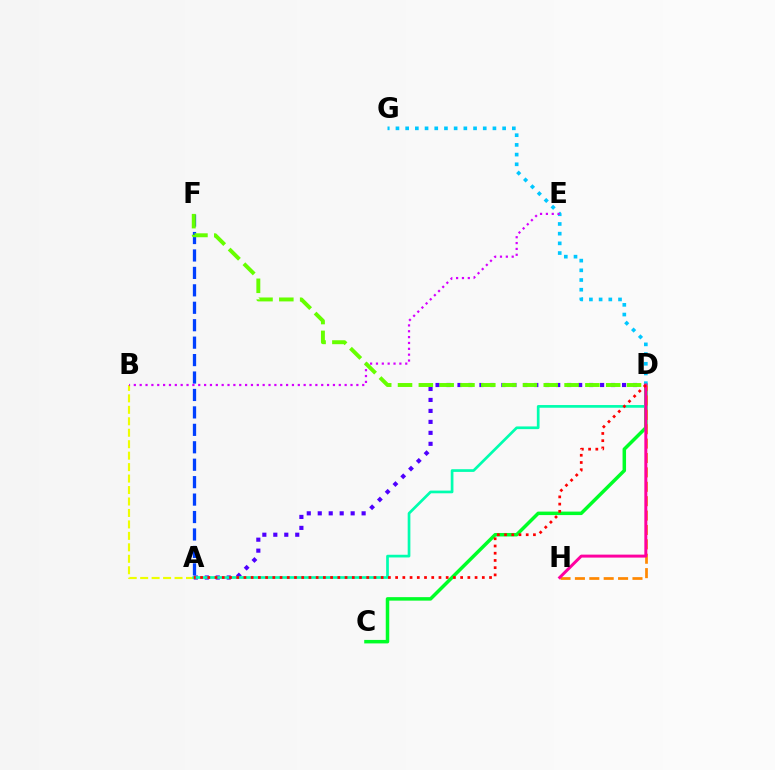{('C', 'D'): [{'color': '#00ff27', 'line_style': 'solid', 'thickness': 2.51}], ('A', 'D'): [{'color': '#4f00ff', 'line_style': 'dotted', 'thickness': 2.98}, {'color': '#00ffaf', 'line_style': 'solid', 'thickness': 1.94}, {'color': '#ff0000', 'line_style': 'dotted', 'thickness': 1.96}], ('D', 'G'): [{'color': '#00c7ff', 'line_style': 'dotted', 'thickness': 2.63}], ('A', 'B'): [{'color': '#eeff00', 'line_style': 'dashed', 'thickness': 1.56}], ('D', 'H'): [{'color': '#ff8800', 'line_style': 'dashed', 'thickness': 1.95}, {'color': '#ff00a0', 'line_style': 'solid', 'thickness': 2.15}], ('A', 'F'): [{'color': '#003fff', 'line_style': 'dashed', 'thickness': 2.37}], ('B', 'E'): [{'color': '#d600ff', 'line_style': 'dotted', 'thickness': 1.59}], ('D', 'F'): [{'color': '#66ff00', 'line_style': 'dashed', 'thickness': 2.83}]}